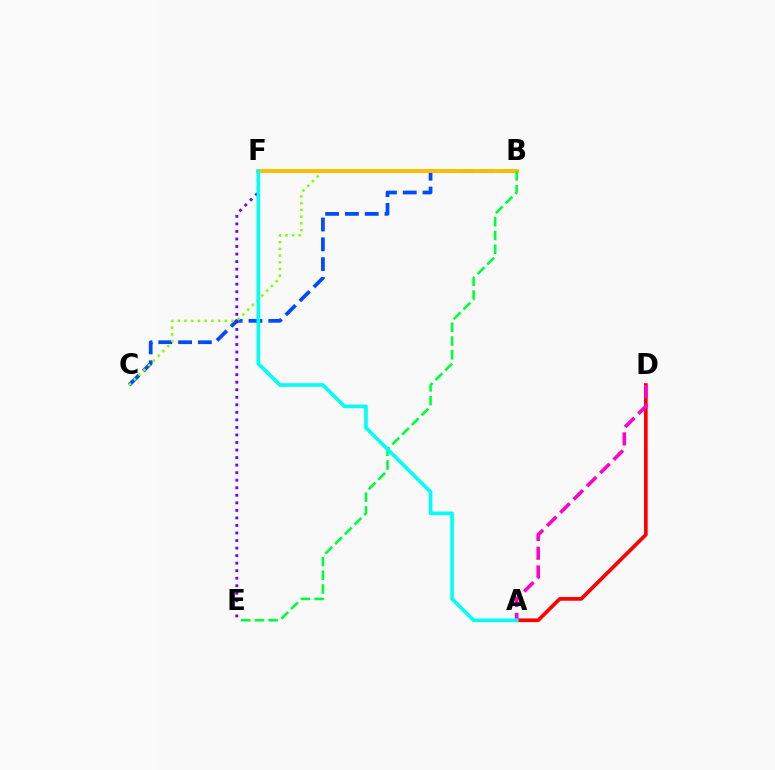{('B', 'C'): [{'color': '#004bff', 'line_style': 'dashed', 'thickness': 2.69}, {'color': '#84ff00', 'line_style': 'dotted', 'thickness': 1.83}], ('B', 'F'): [{'color': '#ffbd00', 'line_style': 'solid', 'thickness': 2.83}], ('E', 'F'): [{'color': '#7200ff', 'line_style': 'dotted', 'thickness': 2.05}], ('B', 'E'): [{'color': '#00ff39', 'line_style': 'dashed', 'thickness': 1.86}], ('A', 'D'): [{'color': '#ff0000', 'line_style': 'solid', 'thickness': 2.66}, {'color': '#ff00cf', 'line_style': 'dashed', 'thickness': 2.55}], ('A', 'F'): [{'color': '#00fff6', 'line_style': 'solid', 'thickness': 2.61}]}